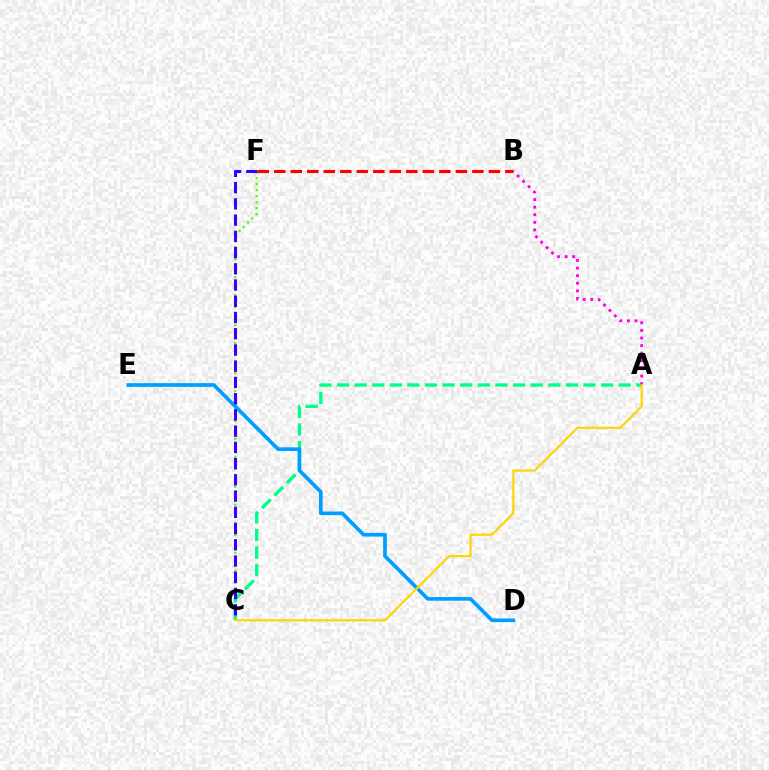{('C', 'F'): [{'color': '#4fff00', 'line_style': 'dotted', 'thickness': 1.63}, {'color': '#3700ff', 'line_style': 'dashed', 'thickness': 2.21}], ('A', 'C'): [{'color': '#00ff86', 'line_style': 'dashed', 'thickness': 2.39}, {'color': '#ffd500', 'line_style': 'solid', 'thickness': 1.55}], ('A', 'B'): [{'color': '#ff00ed', 'line_style': 'dotted', 'thickness': 2.06}], ('D', 'E'): [{'color': '#009eff', 'line_style': 'solid', 'thickness': 2.65}], ('B', 'F'): [{'color': '#ff0000', 'line_style': 'dashed', 'thickness': 2.24}]}